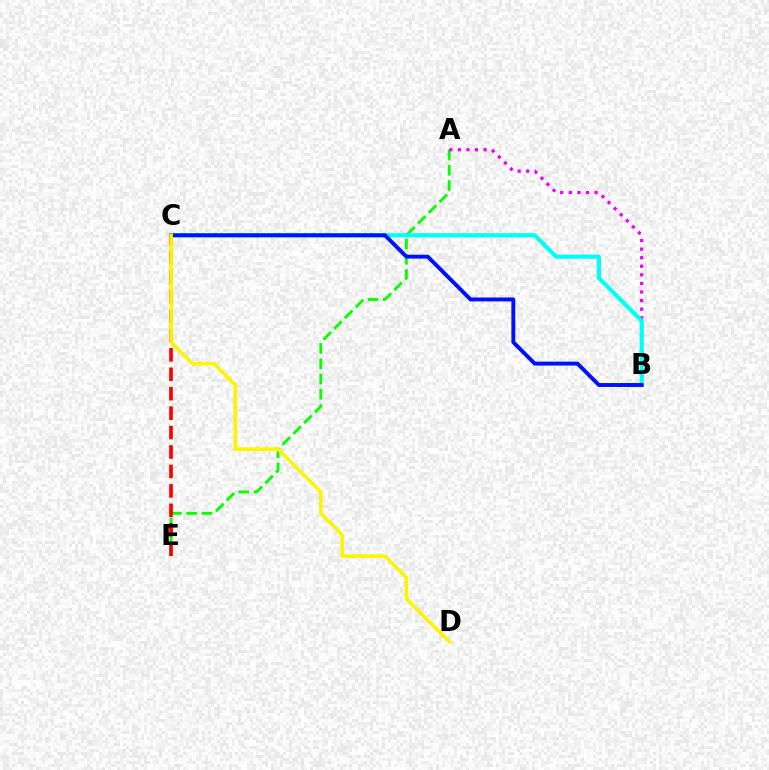{('A', 'E'): [{'color': '#08ff00', 'line_style': 'dashed', 'thickness': 2.07}], ('A', 'B'): [{'color': '#ee00ff', 'line_style': 'dotted', 'thickness': 2.33}], ('B', 'C'): [{'color': '#00fff6', 'line_style': 'solid', 'thickness': 3.0}, {'color': '#0010ff', 'line_style': 'solid', 'thickness': 2.82}], ('C', 'E'): [{'color': '#ff0000', 'line_style': 'dashed', 'thickness': 2.64}], ('C', 'D'): [{'color': '#fcf500', 'line_style': 'solid', 'thickness': 2.58}]}